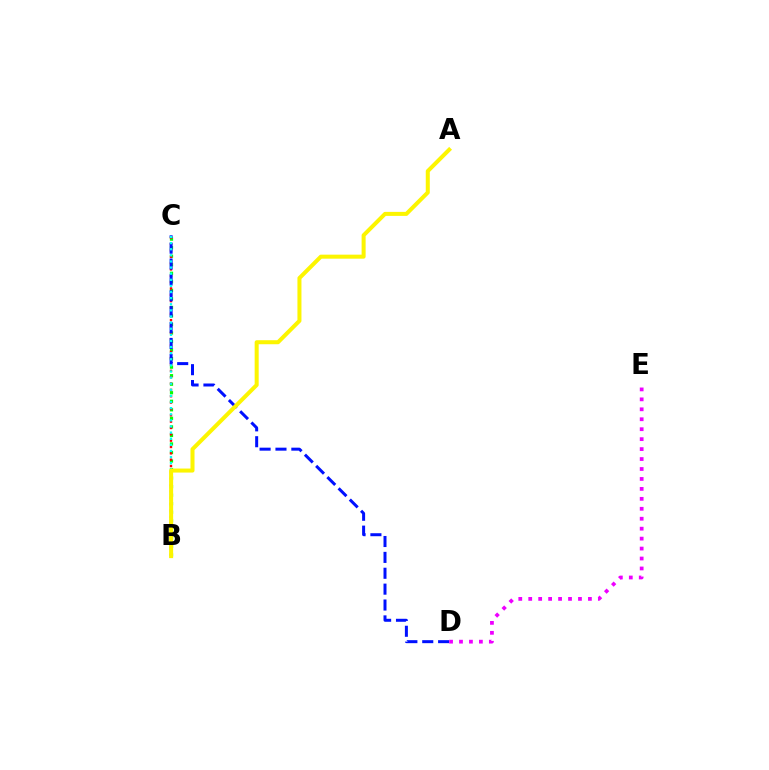{('B', 'C'): [{'color': '#08ff00', 'line_style': 'dotted', 'thickness': 2.32}, {'color': '#ff0000', 'line_style': 'dotted', 'thickness': 1.72}, {'color': '#00fff6', 'line_style': 'dotted', 'thickness': 1.66}], ('C', 'D'): [{'color': '#0010ff', 'line_style': 'dashed', 'thickness': 2.16}], ('A', 'B'): [{'color': '#fcf500', 'line_style': 'solid', 'thickness': 2.9}], ('D', 'E'): [{'color': '#ee00ff', 'line_style': 'dotted', 'thickness': 2.7}]}